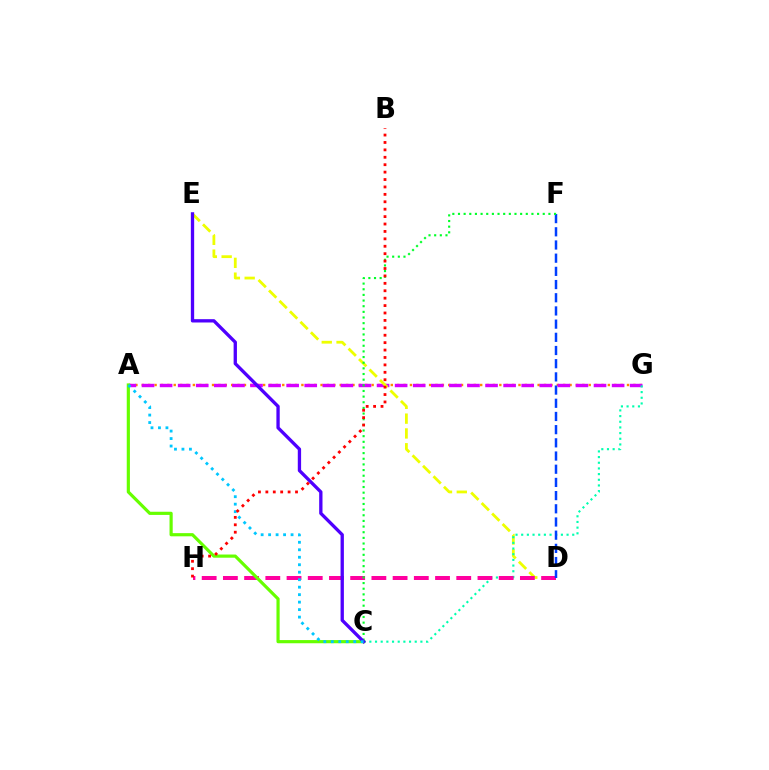{('A', 'G'): [{'color': '#ff8800', 'line_style': 'dotted', 'thickness': 1.73}, {'color': '#d600ff', 'line_style': 'dashed', 'thickness': 2.46}], ('D', 'E'): [{'color': '#eeff00', 'line_style': 'dashed', 'thickness': 2.01}], ('C', 'G'): [{'color': '#00ffaf', 'line_style': 'dotted', 'thickness': 1.54}], ('D', 'H'): [{'color': '#ff00a0', 'line_style': 'dashed', 'thickness': 2.88}], ('A', 'C'): [{'color': '#66ff00', 'line_style': 'solid', 'thickness': 2.29}, {'color': '#00c7ff', 'line_style': 'dotted', 'thickness': 2.03}], ('D', 'F'): [{'color': '#003fff', 'line_style': 'dashed', 'thickness': 1.79}], ('C', 'F'): [{'color': '#00ff27', 'line_style': 'dotted', 'thickness': 1.54}], ('C', 'E'): [{'color': '#4f00ff', 'line_style': 'solid', 'thickness': 2.39}], ('B', 'H'): [{'color': '#ff0000', 'line_style': 'dotted', 'thickness': 2.01}]}